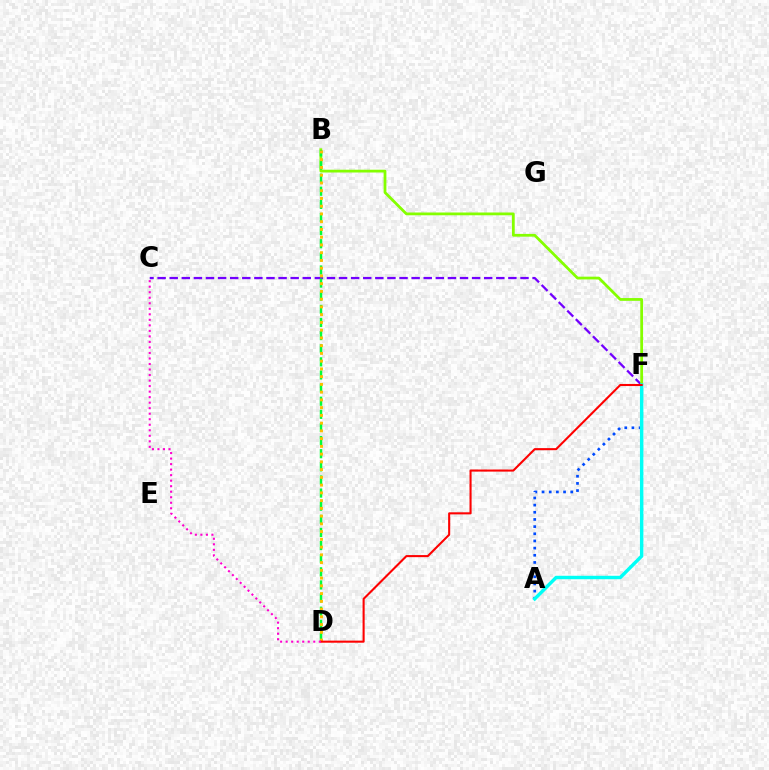{('C', 'F'): [{'color': '#7200ff', 'line_style': 'dashed', 'thickness': 1.64}], ('B', 'F'): [{'color': '#84ff00', 'line_style': 'solid', 'thickness': 2.0}], ('A', 'F'): [{'color': '#004bff', 'line_style': 'dotted', 'thickness': 1.95}, {'color': '#00fff6', 'line_style': 'solid', 'thickness': 2.47}], ('B', 'D'): [{'color': '#00ff39', 'line_style': 'dashed', 'thickness': 1.78}, {'color': '#ffbd00', 'line_style': 'dotted', 'thickness': 2.11}], ('D', 'F'): [{'color': '#ff0000', 'line_style': 'solid', 'thickness': 1.5}], ('C', 'D'): [{'color': '#ff00cf', 'line_style': 'dotted', 'thickness': 1.5}]}